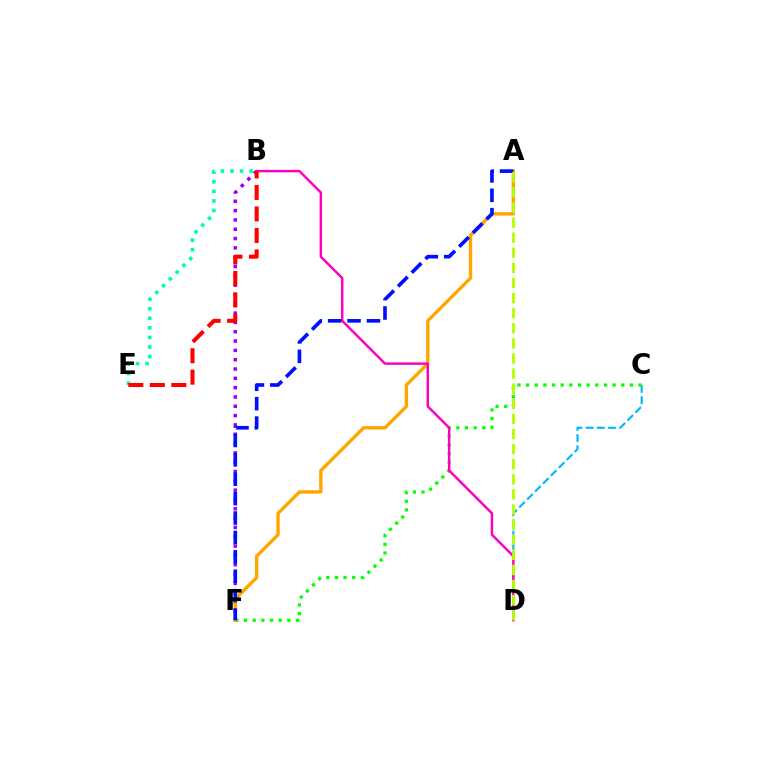{('B', 'F'): [{'color': '#9b00ff', 'line_style': 'dotted', 'thickness': 2.53}], ('C', 'D'): [{'color': '#00b5ff', 'line_style': 'dashed', 'thickness': 1.52}], ('C', 'F'): [{'color': '#08ff00', 'line_style': 'dotted', 'thickness': 2.35}], ('A', 'F'): [{'color': '#ffa500', 'line_style': 'solid', 'thickness': 2.4}, {'color': '#0010ff', 'line_style': 'dashed', 'thickness': 2.63}], ('B', 'D'): [{'color': '#ff00bd', 'line_style': 'solid', 'thickness': 1.77}], ('A', 'D'): [{'color': '#b3ff00', 'line_style': 'dashed', 'thickness': 2.05}], ('B', 'E'): [{'color': '#00ff9d', 'line_style': 'dotted', 'thickness': 2.61}, {'color': '#ff0000', 'line_style': 'dashed', 'thickness': 2.92}]}